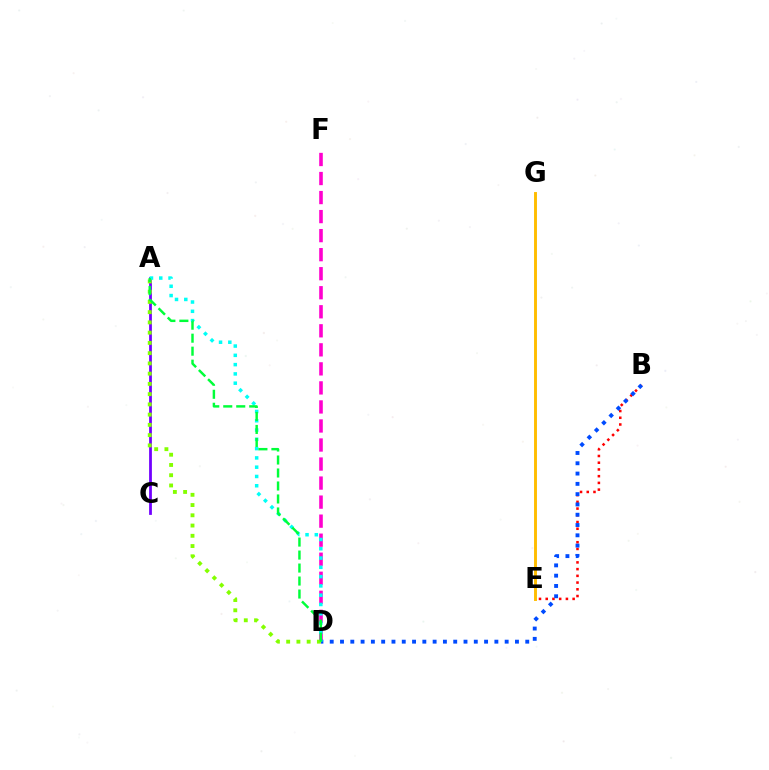{('A', 'C'): [{'color': '#7200ff', 'line_style': 'solid', 'thickness': 2.0}], ('D', 'F'): [{'color': '#ff00cf', 'line_style': 'dashed', 'thickness': 2.59}], ('B', 'E'): [{'color': '#ff0000', 'line_style': 'dotted', 'thickness': 1.83}], ('B', 'D'): [{'color': '#004bff', 'line_style': 'dotted', 'thickness': 2.8}], ('A', 'D'): [{'color': '#00fff6', 'line_style': 'dotted', 'thickness': 2.52}, {'color': '#84ff00', 'line_style': 'dotted', 'thickness': 2.78}, {'color': '#00ff39', 'line_style': 'dashed', 'thickness': 1.76}], ('E', 'G'): [{'color': '#ffbd00', 'line_style': 'solid', 'thickness': 2.1}]}